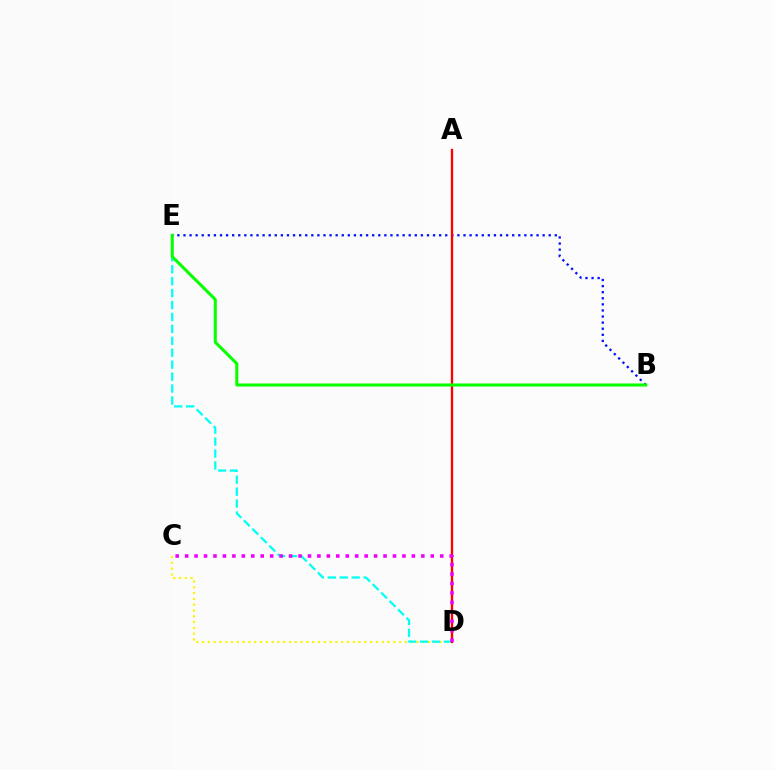{('C', 'D'): [{'color': '#fcf500', 'line_style': 'dotted', 'thickness': 1.58}, {'color': '#ee00ff', 'line_style': 'dotted', 'thickness': 2.57}], ('B', 'E'): [{'color': '#0010ff', 'line_style': 'dotted', 'thickness': 1.65}, {'color': '#08ff00', 'line_style': 'solid', 'thickness': 2.2}], ('D', 'E'): [{'color': '#00fff6', 'line_style': 'dashed', 'thickness': 1.62}], ('A', 'D'): [{'color': '#ff0000', 'line_style': 'solid', 'thickness': 1.66}]}